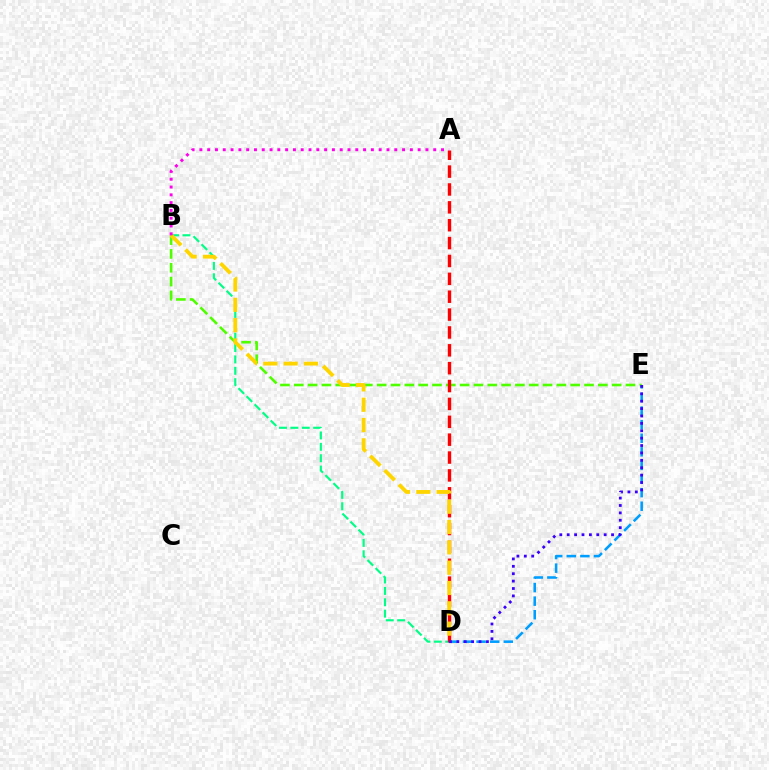{('B', 'D'): [{'color': '#00ff86', 'line_style': 'dashed', 'thickness': 1.55}, {'color': '#ffd500', 'line_style': 'dashed', 'thickness': 2.76}], ('D', 'E'): [{'color': '#009eff', 'line_style': 'dashed', 'thickness': 1.85}, {'color': '#3700ff', 'line_style': 'dotted', 'thickness': 2.01}], ('B', 'E'): [{'color': '#4fff00', 'line_style': 'dashed', 'thickness': 1.88}], ('A', 'D'): [{'color': '#ff0000', 'line_style': 'dashed', 'thickness': 2.43}], ('A', 'B'): [{'color': '#ff00ed', 'line_style': 'dotted', 'thickness': 2.12}]}